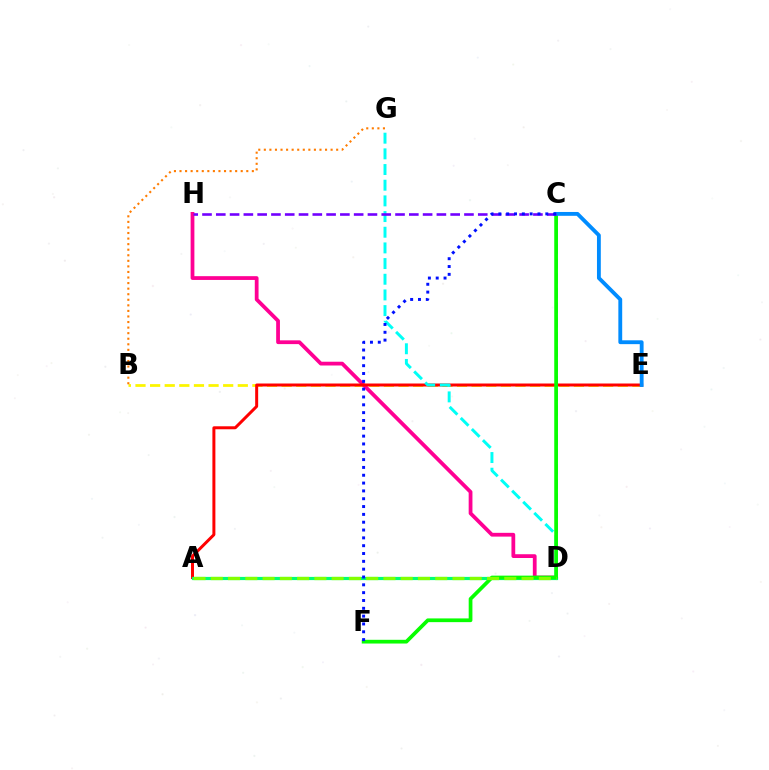{('B', 'E'): [{'color': '#fcf500', 'line_style': 'dashed', 'thickness': 1.99}], ('D', 'H'): [{'color': '#ff0094', 'line_style': 'solid', 'thickness': 2.72}], ('C', 'D'): [{'color': '#ee00ff', 'line_style': 'dashed', 'thickness': 1.99}], ('A', 'E'): [{'color': '#ff0000', 'line_style': 'solid', 'thickness': 2.15}], ('A', 'D'): [{'color': '#00ff74', 'line_style': 'solid', 'thickness': 2.3}, {'color': '#84ff00', 'line_style': 'dashed', 'thickness': 2.35}], ('D', 'G'): [{'color': '#00fff6', 'line_style': 'dashed', 'thickness': 2.13}], ('C', 'F'): [{'color': '#08ff00', 'line_style': 'solid', 'thickness': 2.68}, {'color': '#0010ff', 'line_style': 'dotted', 'thickness': 2.13}], ('C', 'E'): [{'color': '#008cff', 'line_style': 'solid', 'thickness': 2.77}], ('B', 'G'): [{'color': '#ff7c00', 'line_style': 'dotted', 'thickness': 1.51}], ('C', 'H'): [{'color': '#7200ff', 'line_style': 'dashed', 'thickness': 1.87}]}